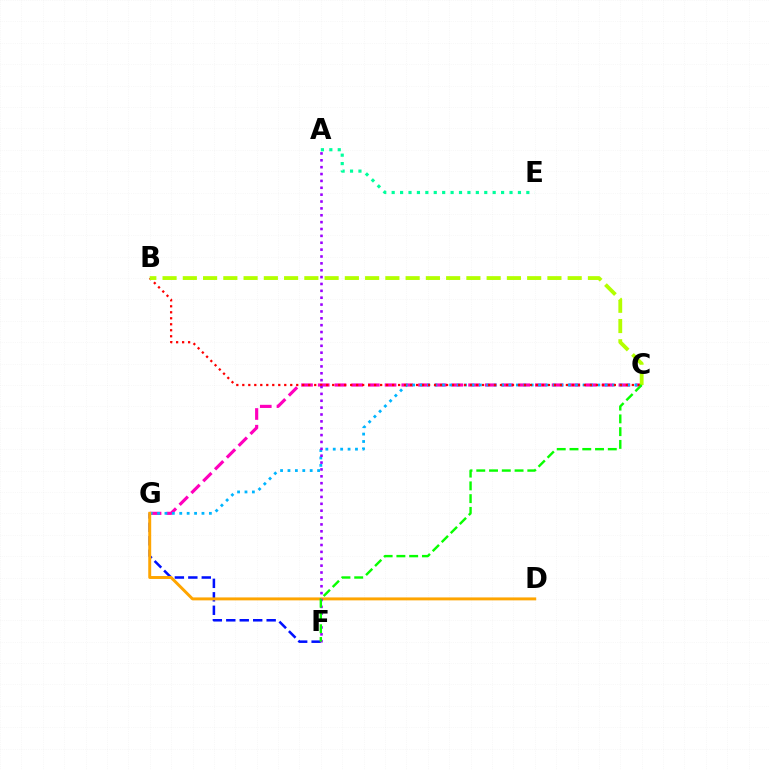{('F', 'G'): [{'color': '#0010ff', 'line_style': 'dashed', 'thickness': 1.83}], ('C', 'G'): [{'color': '#ff00bd', 'line_style': 'dashed', 'thickness': 2.27}, {'color': '#00b5ff', 'line_style': 'dotted', 'thickness': 2.01}], ('A', 'E'): [{'color': '#00ff9d', 'line_style': 'dotted', 'thickness': 2.29}], ('B', 'C'): [{'color': '#ff0000', 'line_style': 'dotted', 'thickness': 1.63}, {'color': '#b3ff00', 'line_style': 'dashed', 'thickness': 2.75}], ('D', 'G'): [{'color': '#ffa500', 'line_style': 'solid', 'thickness': 2.12}], ('A', 'F'): [{'color': '#9b00ff', 'line_style': 'dotted', 'thickness': 1.87}], ('C', 'F'): [{'color': '#08ff00', 'line_style': 'dashed', 'thickness': 1.73}]}